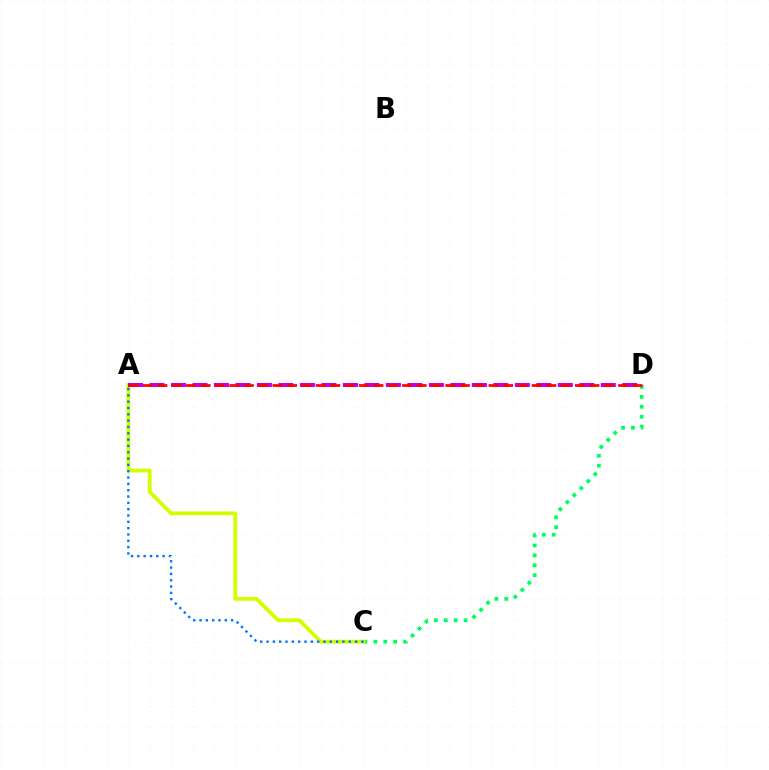{('C', 'D'): [{'color': '#00ff5c', 'line_style': 'dotted', 'thickness': 2.69}], ('A', 'C'): [{'color': '#d1ff00', 'line_style': 'solid', 'thickness': 2.73}, {'color': '#0074ff', 'line_style': 'dotted', 'thickness': 1.72}], ('A', 'D'): [{'color': '#b900ff', 'line_style': 'dashed', 'thickness': 2.92}, {'color': '#ff0000', 'line_style': 'dashed', 'thickness': 1.96}]}